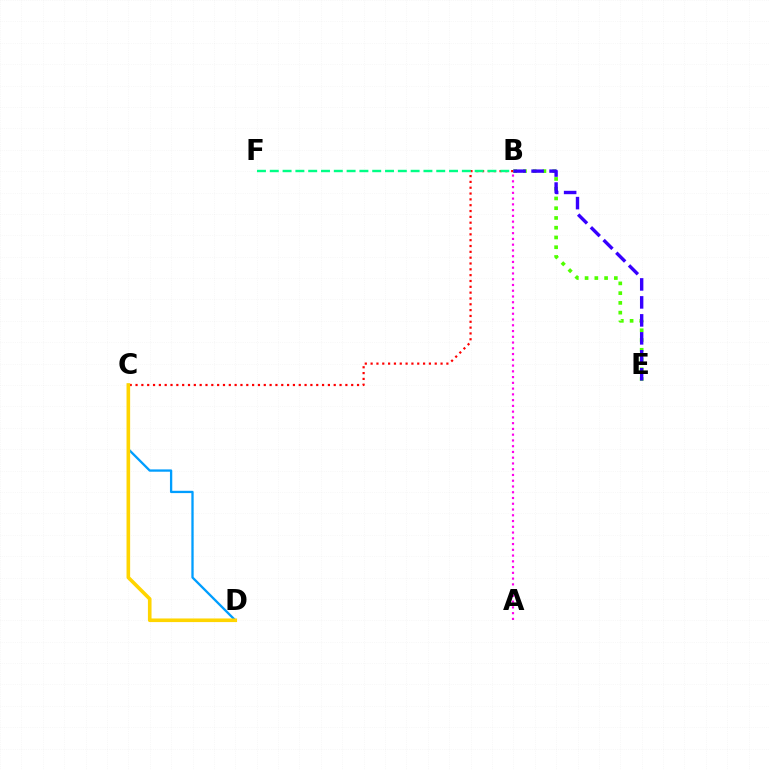{('C', 'D'): [{'color': '#009eff', 'line_style': 'solid', 'thickness': 1.66}, {'color': '#ffd500', 'line_style': 'solid', 'thickness': 2.6}], ('B', 'C'): [{'color': '#ff0000', 'line_style': 'dotted', 'thickness': 1.58}], ('B', 'F'): [{'color': '#00ff86', 'line_style': 'dashed', 'thickness': 1.74}], ('B', 'E'): [{'color': '#4fff00', 'line_style': 'dotted', 'thickness': 2.65}, {'color': '#3700ff', 'line_style': 'dashed', 'thickness': 2.44}], ('A', 'B'): [{'color': '#ff00ed', 'line_style': 'dotted', 'thickness': 1.56}]}